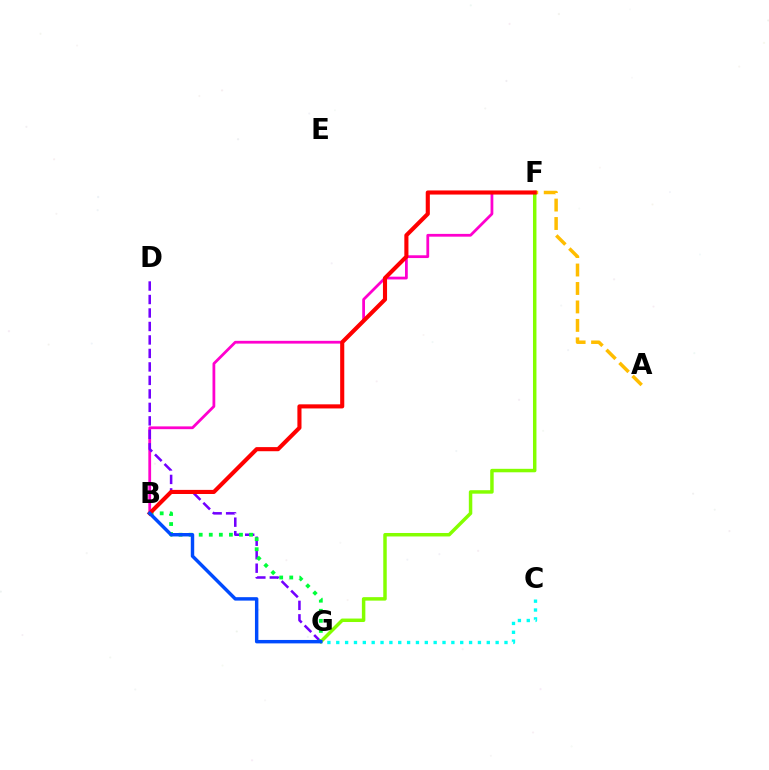{('B', 'F'): [{'color': '#ff00cf', 'line_style': 'solid', 'thickness': 2.0}, {'color': '#ff0000', 'line_style': 'solid', 'thickness': 2.96}], ('D', 'G'): [{'color': '#7200ff', 'line_style': 'dashed', 'thickness': 1.83}], ('B', 'G'): [{'color': '#00ff39', 'line_style': 'dotted', 'thickness': 2.74}, {'color': '#004bff', 'line_style': 'solid', 'thickness': 2.47}], ('A', 'F'): [{'color': '#ffbd00', 'line_style': 'dashed', 'thickness': 2.51}], ('F', 'G'): [{'color': '#84ff00', 'line_style': 'solid', 'thickness': 2.5}], ('C', 'G'): [{'color': '#00fff6', 'line_style': 'dotted', 'thickness': 2.41}]}